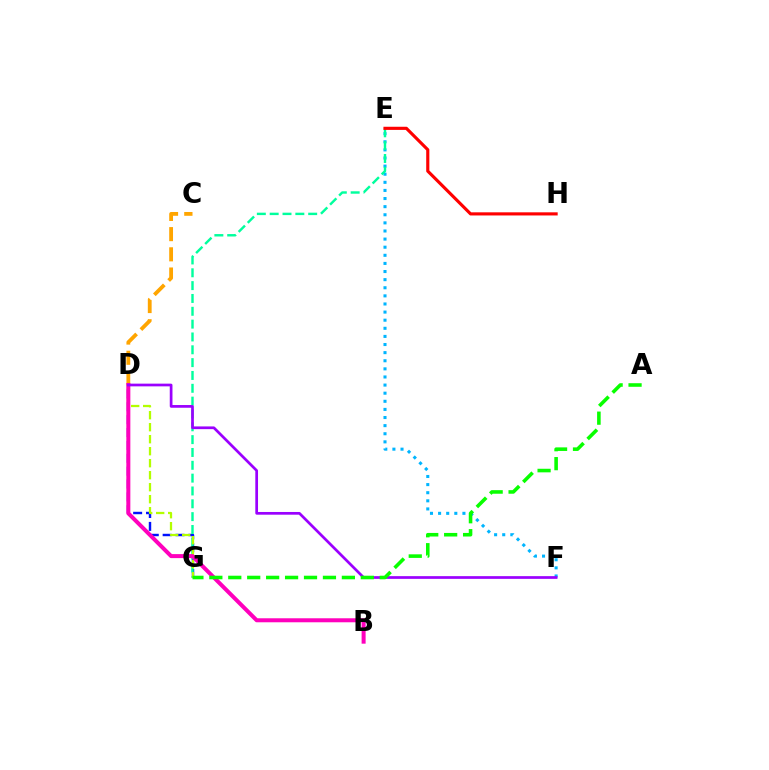{('E', 'F'): [{'color': '#00b5ff', 'line_style': 'dotted', 'thickness': 2.2}], ('D', 'G'): [{'color': '#0010ff', 'line_style': 'dashed', 'thickness': 1.75}, {'color': '#b3ff00', 'line_style': 'dashed', 'thickness': 1.63}], ('C', 'D'): [{'color': '#ffa500', 'line_style': 'dashed', 'thickness': 2.74}], ('E', 'G'): [{'color': '#00ff9d', 'line_style': 'dashed', 'thickness': 1.74}], ('E', 'H'): [{'color': '#ff0000', 'line_style': 'solid', 'thickness': 2.26}], ('B', 'D'): [{'color': '#ff00bd', 'line_style': 'solid', 'thickness': 2.89}], ('D', 'F'): [{'color': '#9b00ff', 'line_style': 'solid', 'thickness': 1.95}], ('A', 'G'): [{'color': '#08ff00', 'line_style': 'dashed', 'thickness': 2.57}]}